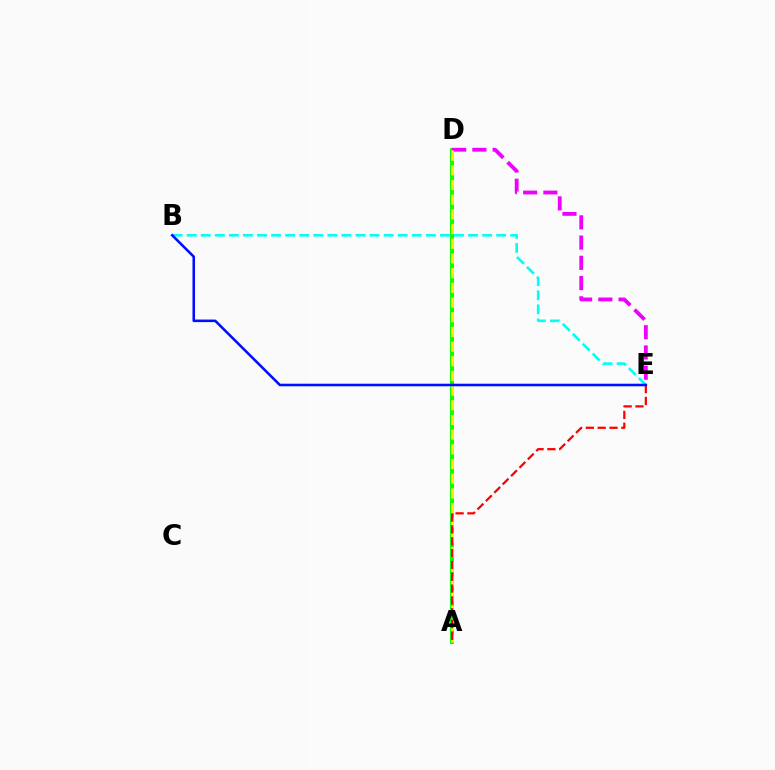{('B', 'E'): [{'color': '#00fff6', 'line_style': 'dashed', 'thickness': 1.91}, {'color': '#0010ff', 'line_style': 'solid', 'thickness': 1.85}], ('A', 'D'): [{'color': '#08ff00', 'line_style': 'solid', 'thickness': 2.85}, {'color': '#fcf500', 'line_style': 'dashed', 'thickness': 1.99}], ('D', 'E'): [{'color': '#ee00ff', 'line_style': 'dashed', 'thickness': 2.75}], ('A', 'E'): [{'color': '#ff0000', 'line_style': 'dashed', 'thickness': 1.61}]}